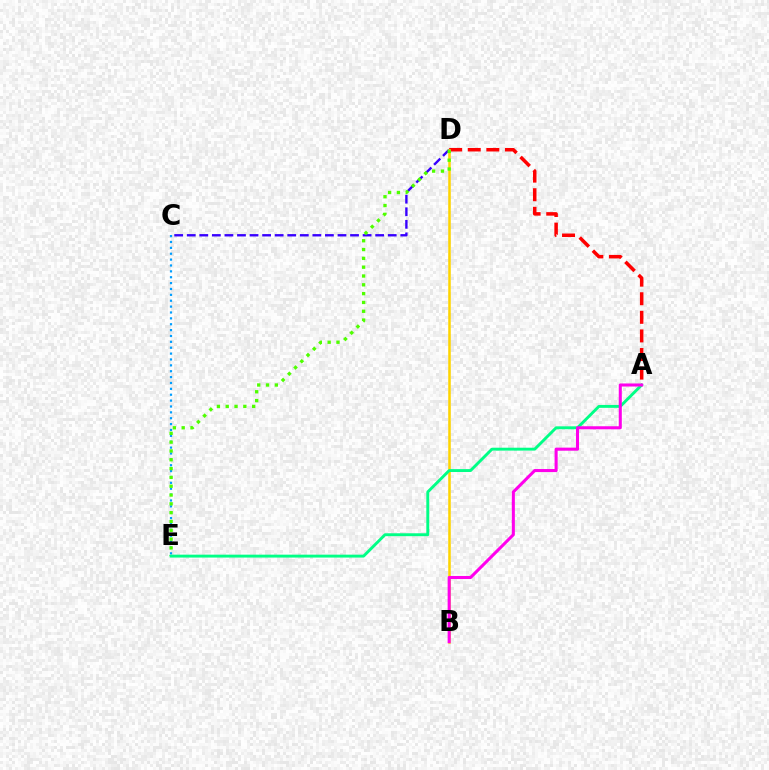{('A', 'D'): [{'color': '#ff0000', 'line_style': 'dashed', 'thickness': 2.53}], ('C', 'D'): [{'color': '#3700ff', 'line_style': 'dashed', 'thickness': 1.71}], ('B', 'D'): [{'color': '#ffd500', 'line_style': 'solid', 'thickness': 1.83}], ('C', 'E'): [{'color': '#009eff', 'line_style': 'dotted', 'thickness': 1.6}], ('D', 'E'): [{'color': '#4fff00', 'line_style': 'dotted', 'thickness': 2.4}], ('A', 'E'): [{'color': '#00ff86', 'line_style': 'solid', 'thickness': 2.09}], ('A', 'B'): [{'color': '#ff00ed', 'line_style': 'solid', 'thickness': 2.2}]}